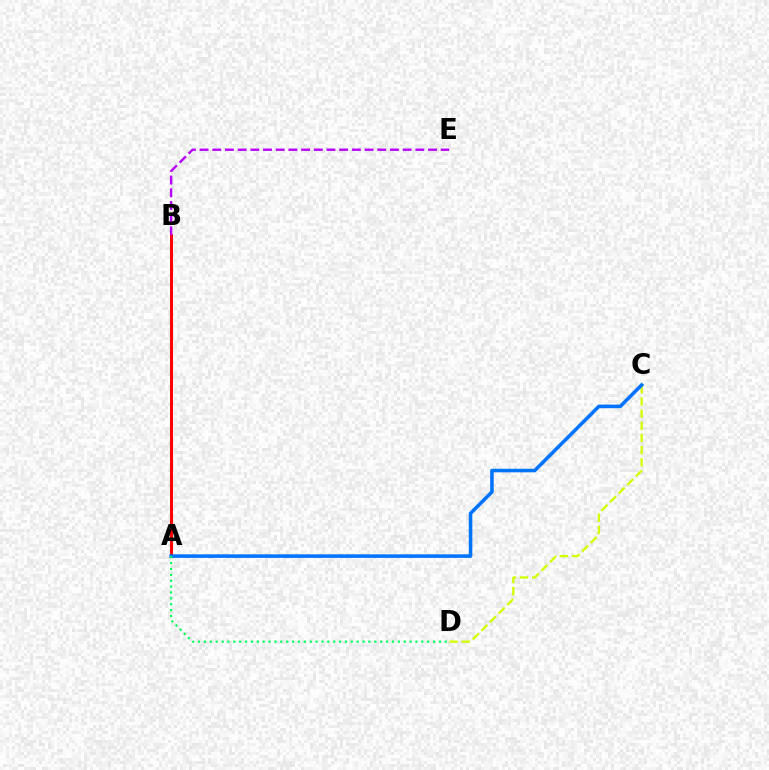{('A', 'B'): [{'color': '#ff0000', 'line_style': 'solid', 'thickness': 2.19}], ('C', 'D'): [{'color': '#d1ff00', 'line_style': 'dashed', 'thickness': 1.65}], ('B', 'E'): [{'color': '#b900ff', 'line_style': 'dashed', 'thickness': 1.72}], ('A', 'C'): [{'color': '#0074ff', 'line_style': 'solid', 'thickness': 2.56}], ('A', 'D'): [{'color': '#00ff5c', 'line_style': 'dotted', 'thickness': 1.6}]}